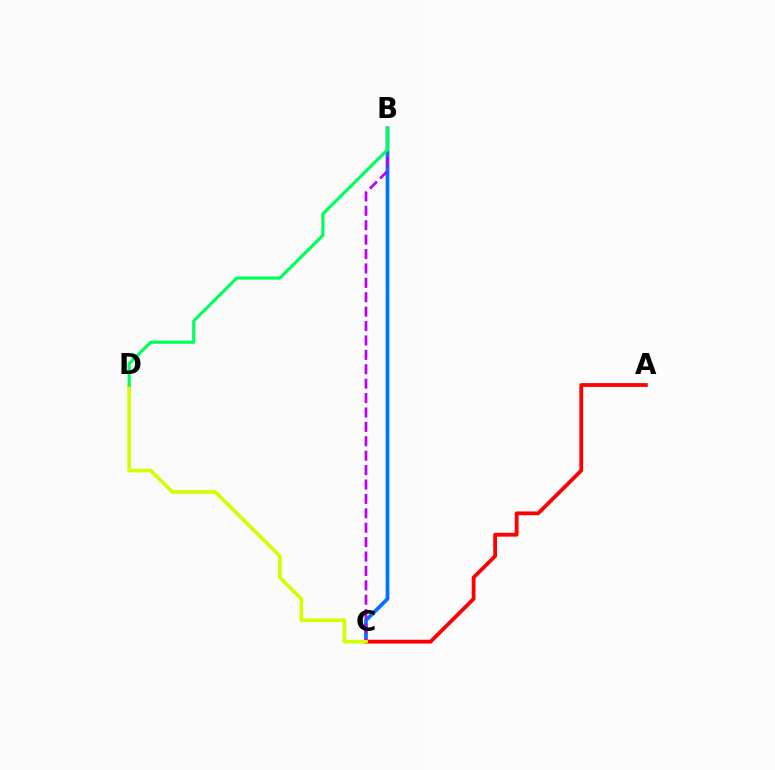{('B', 'C'): [{'color': '#0074ff', 'line_style': 'solid', 'thickness': 2.67}, {'color': '#b900ff', 'line_style': 'dashed', 'thickness': 1.96}], ('A', 'C'): [{'color': '#ff0000', 'line_style': 'solid', 'thickness': 2.73}], ('C', 'D'): [{'color': '#d1ff00', 'line_style': 'solid', 'thickness': 2.63}], ('B', 'D'): [{'color': '#00ff5c', 'line_style': 'solid', 'thickness': 2.28}]}